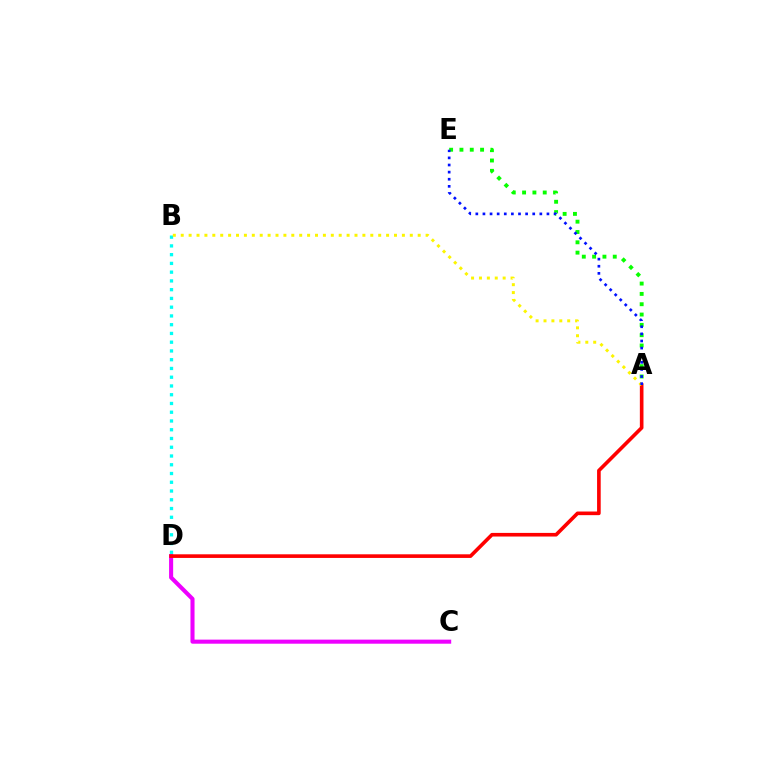{('C', 'D'): [{'color': '#ee00ff', 'line_style': 'solid', 'thickness': 2.93}], ('A', 'D'): [{'color': '#ff0000', 'line_style': 'solid', 'thickness': 2.61}], ('B', 'D'): [{'color': '#00fff6', 'line_style': 'dotted', 'thickness': 2.38}], ('A', 'E'): [{'color': '#08ff00', 'line_style': 'dotted', 'thickness': 2.8}, {'color': '#0010ff', 'line_style': 'dotted', 'thickness': 1.93}], ('A', 'B'): [{'color': '#fcf500', 'line_style': 'dotted', 'thickness': 2.15}]}